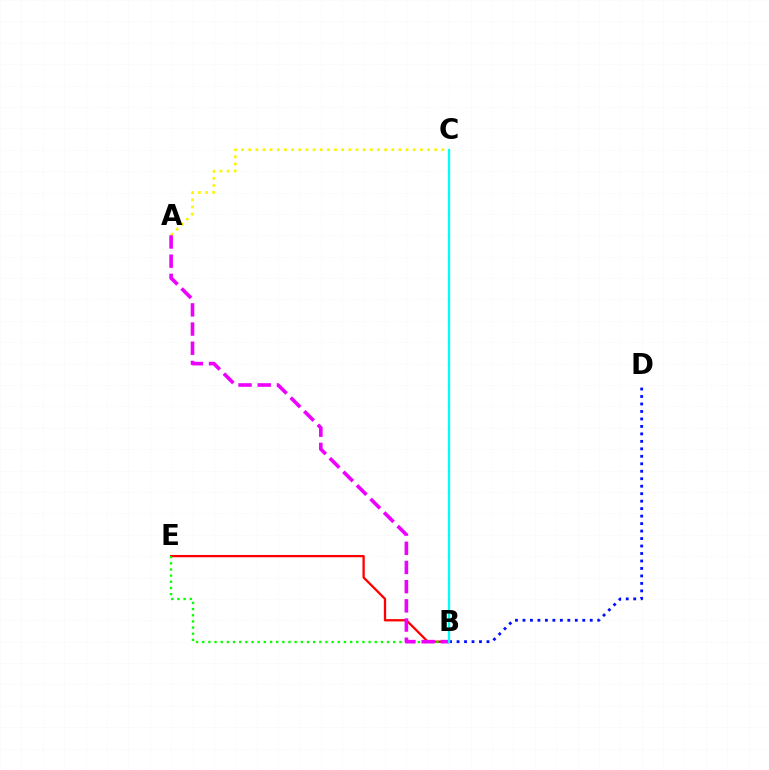{('A', 'C'): [{'color': '#fcf500', 'line_style': 'dotted', 'thickness': 1.94}], ('B', 'E'): [{'color': '#ff0000', 'line_style': 'solid', 'thickness': 1.65}, {'color': '#08ff00', 'line_style': 'dotted', 'thickness': 1.67}], ('A', 'B'): [{'color': '#ee00ff', 'line_style': 'dashed', 'thickness': 2.61}], ('B', 'D'): [{'color': '#0010ff', 'line_style': 'dotted', 'thickness': 2.03}], ('B', 'C'): [{'color': '#00fff6', 'line_style': 'solid', 'thickness': 1.63}]}